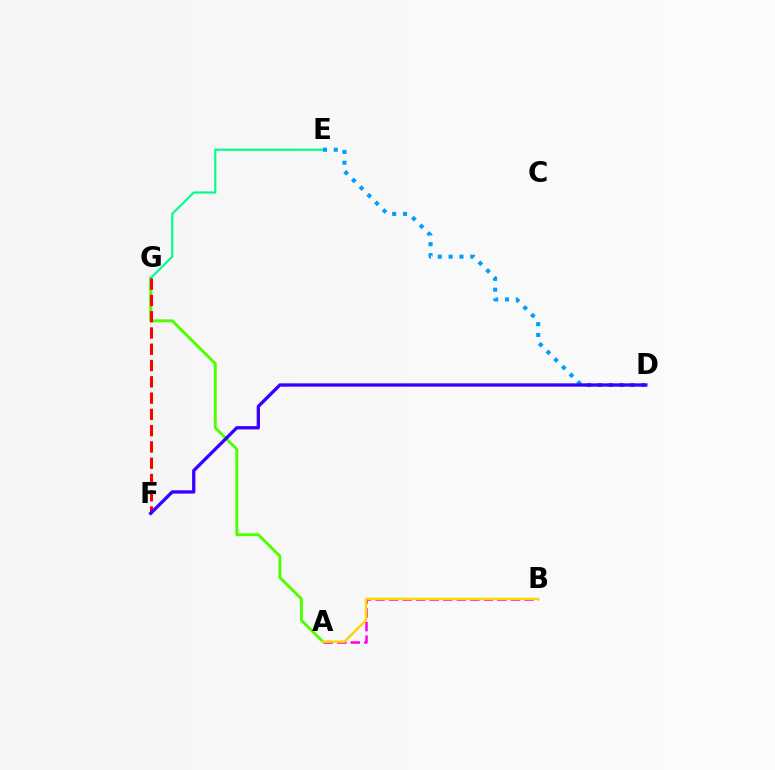{('A', 'B'): [{'color': '#ff00ed', 'line_style': 'dashed', 'thickness': 1.84}, {'color': '#ffd500', 'line_style': 'solid', 'thickness': 1.75}], ('A', 'G'): [{'color': '#4fff00', 'line_style': 'solid', 'thickness': 2.1}], ('E', 'G'): [{'color': '#00ff86', 'line_style': 'solid', 'thickness': 1.57}], ('F', 'G'): [{'color': '#ff0000', 'line_style': 'dashed', 'thickness': 2.21}], ('D', 'E'): [{'color': '#009eff', 'line_style': 'dotted', 'thickness': 2.94}], ('D', 'F'): [{'color': '#3700ff', 'line_style': 'solid', 'thickness': 2.39}]}